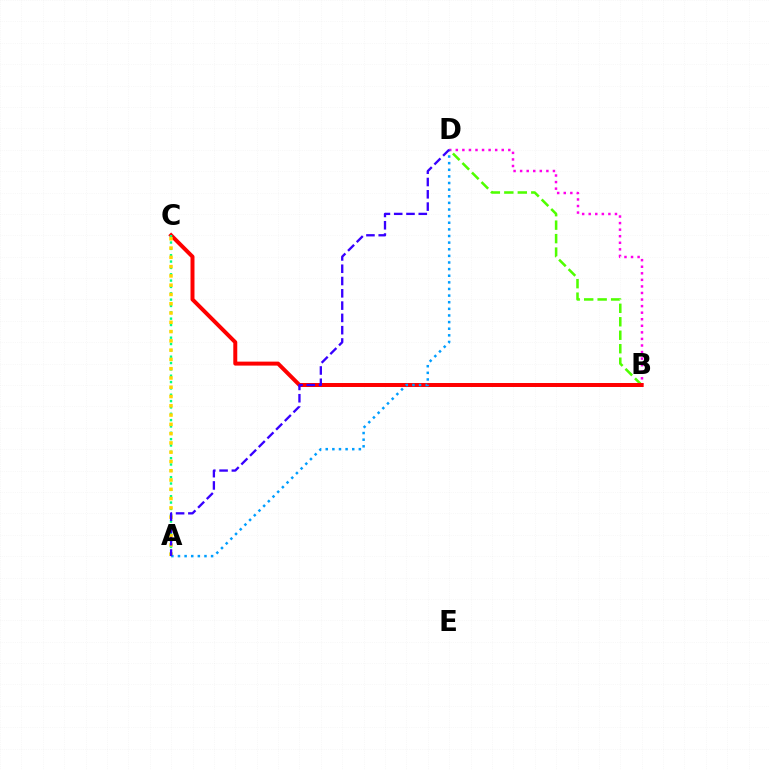{('B', 'D'): [{'color': '#4fff00', 'line_style': 'dashed', 'thickness': 1.83}, {'color': '#ff00ed', 'line_style': 'dotted', 'thickness': 1.78}], ('B', 'C'): [{'color': '#ff0000', 'line_style': 'solid', 'thickness': 2.86}], ('A', 'C'): [{'color': '#00ff86', 'line_style': 'dotted', 'thickness': 1.72}, {'color': '#ffd500', 'line_style': 'dotted', 'thickness': 2.52}], ('A', 'D'): [{'color': '#009eff', 'line_style': 'dotted', 'thickness': 1.8}, {'color': '#3700ff', 'line_style': 'dashed', 'thickness': 1.67}]}